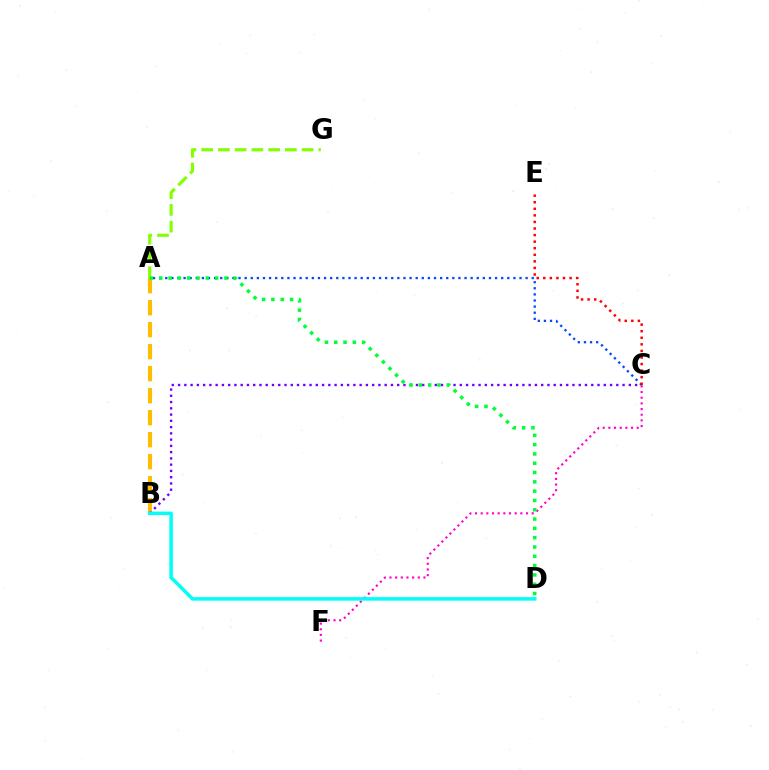{('C', 'F'): [{'color': '#ff00cf', 'line_style': 'dotted', 'thickness': 1.54}], ('A', 'B'): [{'color': '#ffbd00', 'line_style': 'dashed', 'thickness': 2.99}], ('A', 'C'): [{'color': '#004bff', 'line_style': 'dotted', 'thickness': 1.66}], ('B', 'C'): [{'color': '#7200ff', 'line_style': 'dotted', 'thickness': 1.7}], ('B', 'D'): [{'color': '#00fff6', 'line_style': 'solid', 'thickness': 2.54}], ('A', 'G'): [{'color': '#84ff00', 'line_style': 'dashed', 'thickness': 2.27}], ('A', 'D'): [{'color': '#00ff39', 'line_style': 'dotted', 'thickness': 2.53}], ('C', 'E'): [{'color': '#ff0000', 'line_style': 'dotted', 'thickness': 1.79}]}